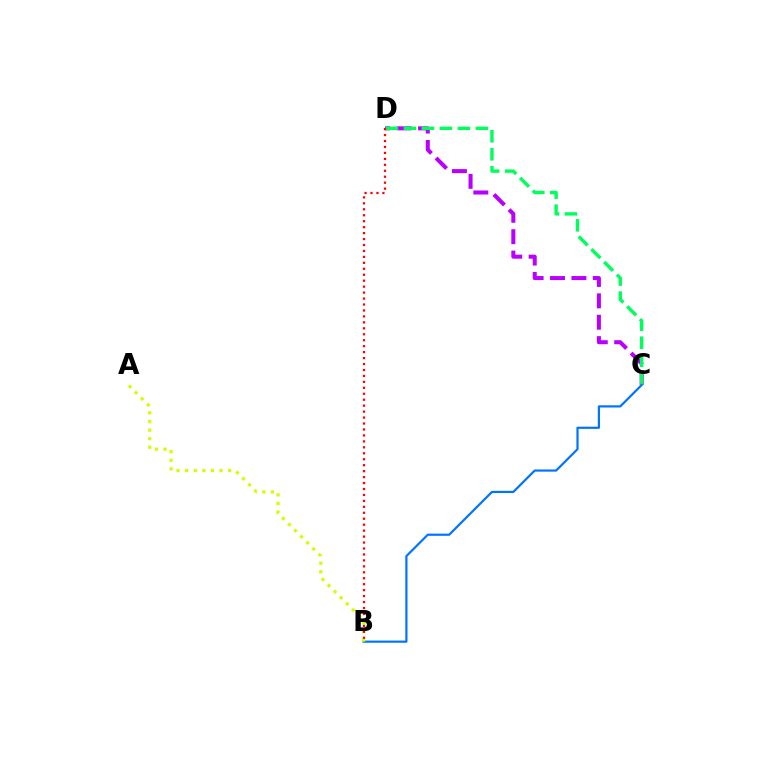{('C', 'D'): [{'color': '#b900ff', 'line_style': 'dashed', 'thickness': 2.91}, {'color': '#00ff5c', 'line_style': 'dashed', 'thickness': 2.45}], ('B', 'C'): [{'color': '#0074ff', 'line_style': 'solid', 'thickness': 1.58}], ('A', 'B'): [{'color': '#d1ff00', 'line_style': 'dotted', 'thickness': 2.34}], ('B', 'D'): [{'color': '#ff0000', 'line_style': 'dotted', 'thickness': 1.62}]}